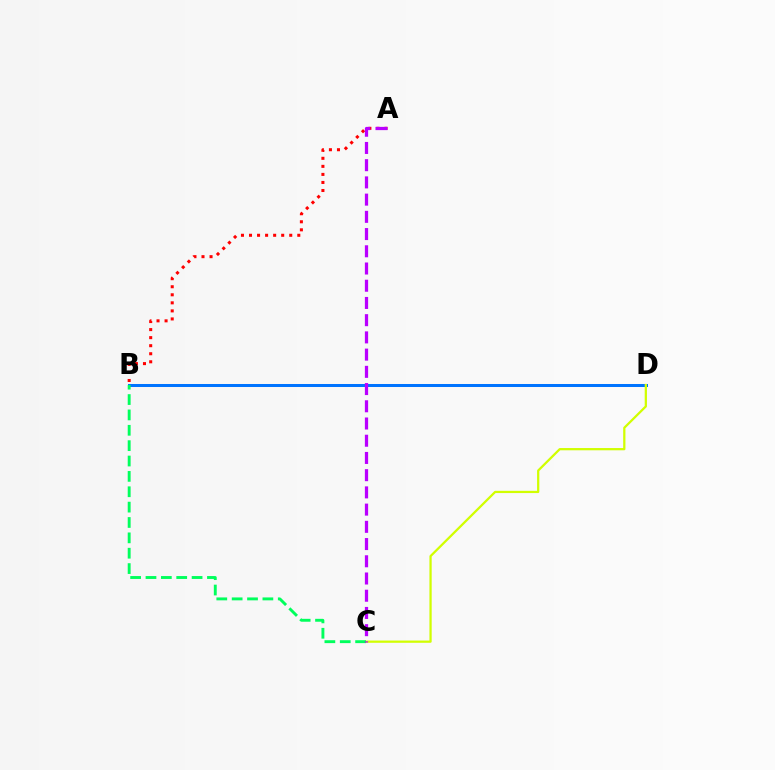{('B', 'D'): [{'color': '#0074ff', 'line_style': 'solid', 'thickness': 2.17}], ('A', 'B'): [{'color': '#ff0000', 'line_style': 'dotted', 'thickness': 2.19}], ('C', 'D'): [{'color': '#d1ff00', 'line_style': 'solid', 'thickness': 1.62}], ('B', 'C'): [{'color': '#00ff5c', 'line_style': 'dashed', 'thickness': 2.09}], ('A', 'C'): [{'color': '#b900ff', 'line_style': 'dashed', 'thickness': 2.34}]}